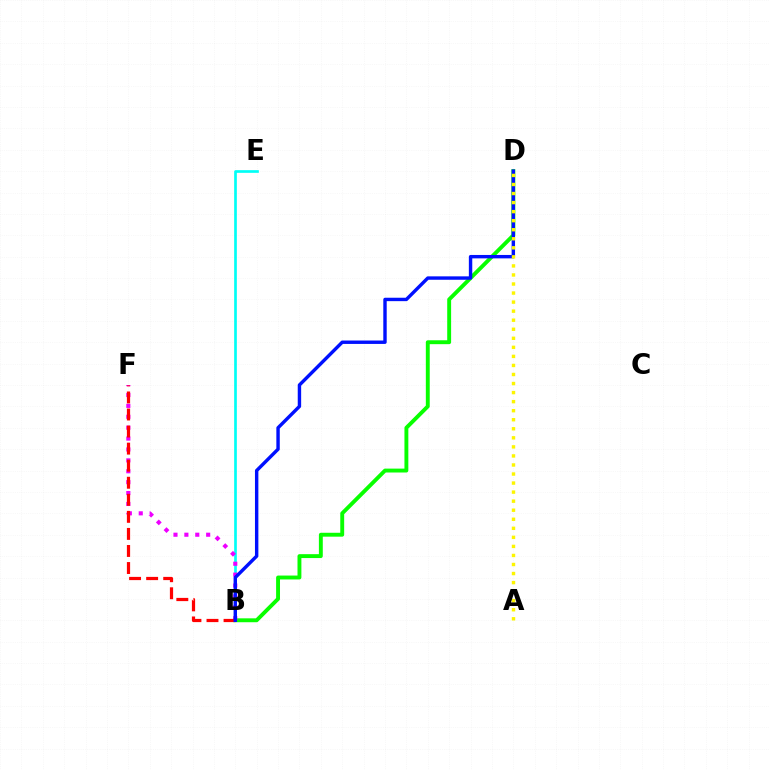{('B', 'D'): [{'color': '#08ff00', 'line_style': 'solid', 'thickness': 2.8}, {'color': '#0010ff', 'line_style': 'solid', 'thickness': 2.45}], ('B', 'E'): [{'color': '#00fff6', 'line_style': 'solid', 'thickness': 1.93}], ('B', 'F'): [{'color': '#ee00ff', 'line_style': 'dotted', 'thickness': 2.96}, {'color': '#ff0000', 'line_style': 'dashed', 'thickness': 2.32}], ('A', 'D'): [{'color': '#fcf500', 'line_style': 'dotted', 'thickness': 2.46}]}